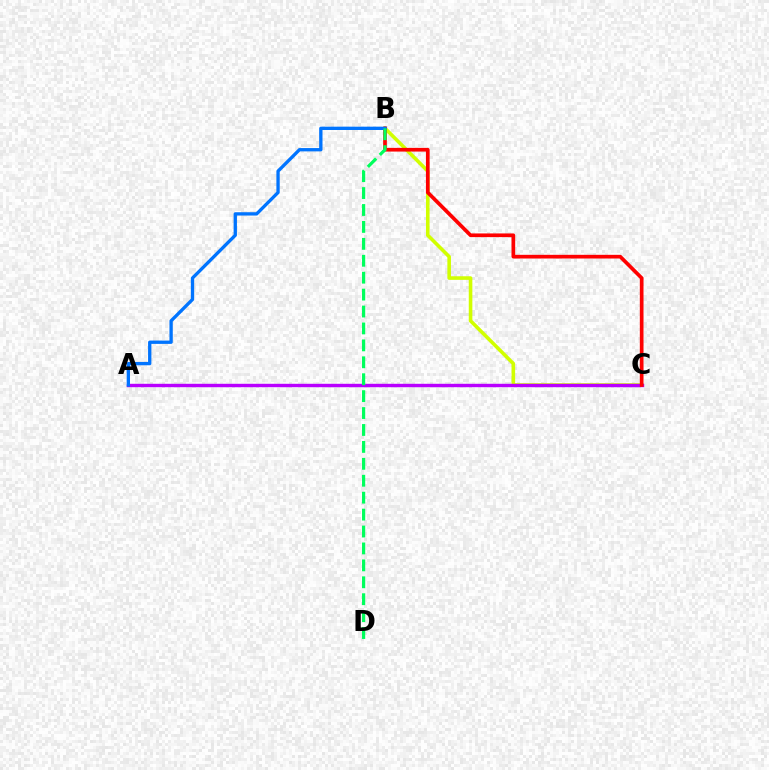{('B', 'C'): [{'color': '#d1ff00', 'line_style': 'solid', 'thickness': 2.59}, {'color': '#ff0000', 'line_style': 'solid', 'thickness': 2.65}], ('A', 'C'): [{'color': '#b900ff', 'line_style': 'solid', 'thickness': 2.45}], ('A', 'B'): [{'color': '#0074ff', 'line_style': 'solid', 'thickness': 2.39}], ('B', 'D'): [{'color': '#00ff5c', 'line_style': 'dashed', 'thickness': 2.3}]}